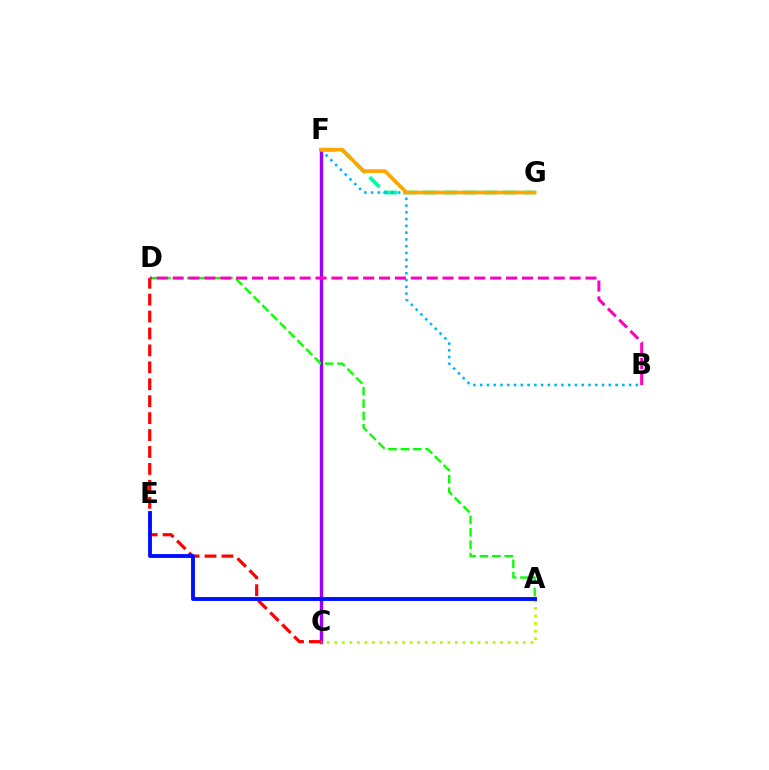{('C', 'F'): [{'color': '#9b00ff', 'line_style': 'solid', 'thickness': 2.43}], ('F', 'G'): [{'color': '#00ff9d', 'line_style': 'dashed', 'thickness': 2.72}, {'color': '#ffa500', 'line_style': 'solid', 'thickness': 2.63}], ('C', 'D'): [{'color': '#ff0000', 'line_style': 'dashed', 'thickness': 2.3}], ('B', 'F'): [{'color': '#00b5ff', 'line_style': 'dotted', 'thickness': 1.84}], ('A', 'D'): [{'color': '#08ff00', 'line_style': 'dashed', 'thickness': 1.68}], ('A', 'C'): [{'color': '#b3ff00', 'line_style': 'dotted', 'thickness': 2.05}], ('B', 'D'): [{'color': '#ff00bd', 'line_style': 'dashed', 'thickness': 2.16}], ('A', 'E'): [{'color': '#0010ff', 'line_style': 'solid', 'thickness': 2.8}]}